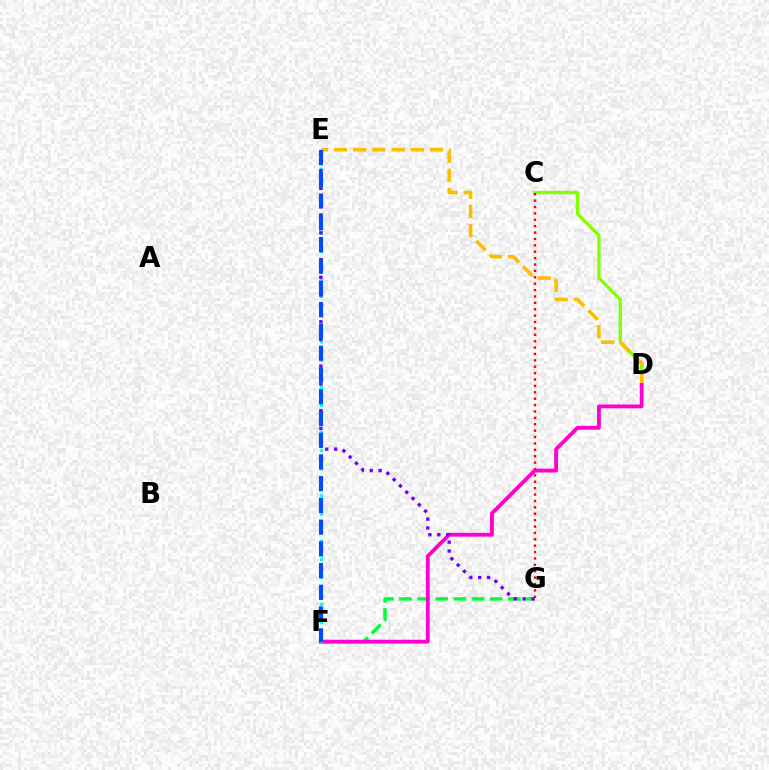{('C', 'D'): [{'color': '#84ff00', 'line_style': 'solid', 'thickness': 2.38}], ('C', 'G'): [{'color': '#ff0000', 'line_style': 'dotted', 'thickness': 1.74}], ('D', 'E'): [{'color': '#ffbd00', 'line_style': 'dashed', 'thickness': 2.61}], ('F', 'G'): [{'color': '#00ff39', 'line_style': 'dashed', 'thickness': 2.46}], ('D', 'F'): [{'color': '#ff00cf', 'line_style': 'solid', 'thickness': 2.75}], ('E', 'F'): [{'color': '#00fff6', 'line_style': 'dotted', 'thickness': 2.46}, {'color': '#004bff', 'line_style': 'dashed', 'thickness': 2.95}], ('E', 'G'): [{'color': '#7200ff', 'line_style': 'dotted', 'thickness': 2.42}]}